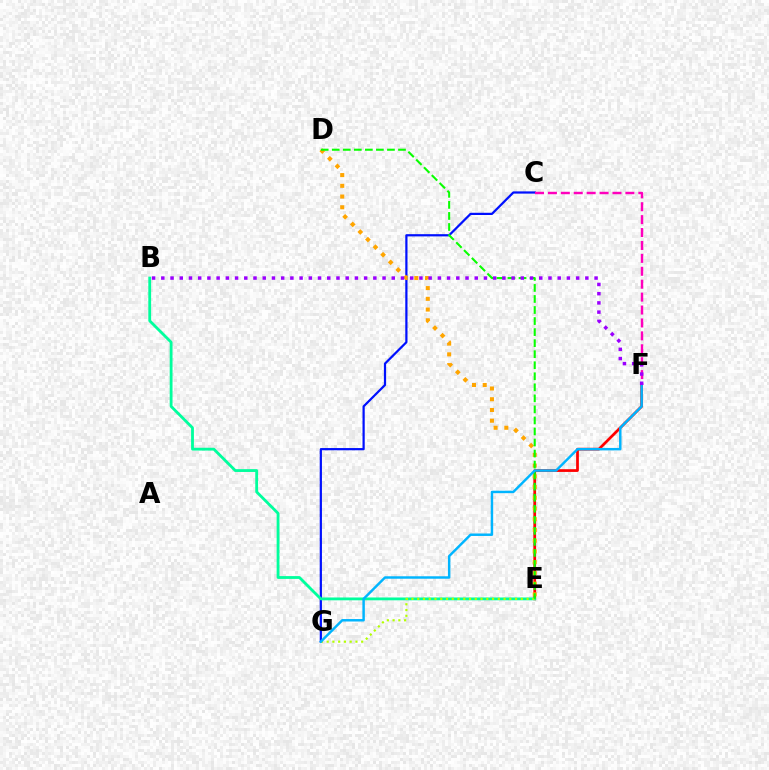{('C', 'G'): [{'color': '#0010ff', 'line_style': 'solid', 'thickness': 1.6}], ('C', 'F'): [{'color': '#ff00bd', 'line_style': 'dashed', 'thickness': 1.75}], ('E', 'F'): [{'color': '#ff0000', 'line_style': 'solid', 'thickness': 1.97}], ('B', 'E'): [{'color': '#00ff9d', 'line_style': 'solid', 'thickness': 2.03}], ('E', 'G'): [{'color': '#b3ff00', 'line_style': 'dotted', 'thickness': 1.56}], ('D', 'E'): [{'color': '#ffa500', 'line_style': 'dotted', 'thickness': 2.92}, {'color': '#08ff00', 'line_style': 'dashed', 'thickness': 1.5}], ('F', 'G'): [{'color': '#00b5ff', 'line_style': 'solid', 'thickness': 1.77}], ('B', 'F'): [{'color': '#9b00ff', 'line_style': 'dotted', 'thickness': 2.5}]}